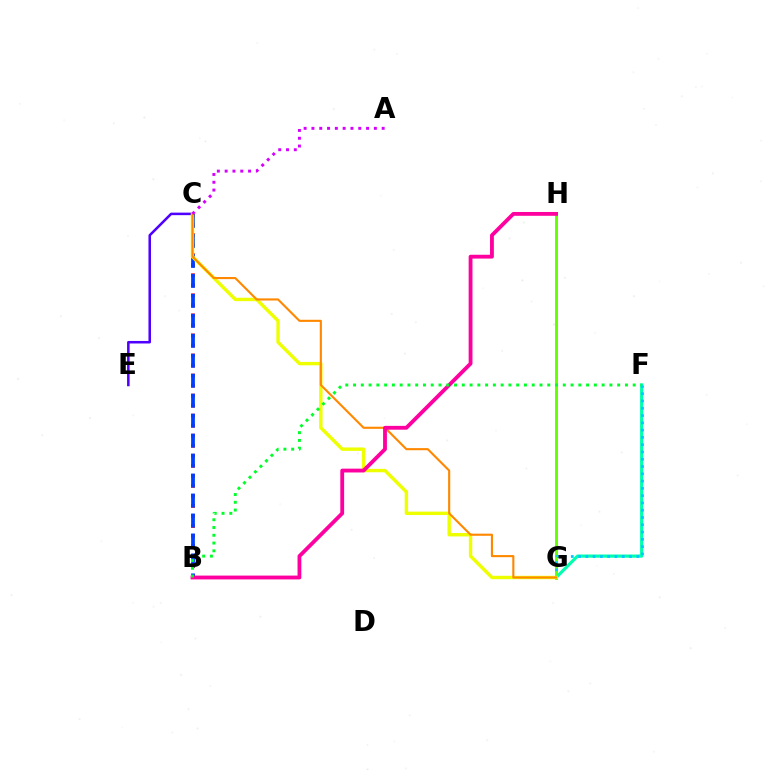{('B', 'C'): [{'color': '#ff0000', 'line_style': 'dotted', 'thickness': 2.72}, {'color': '#003fff', 'line_style': 'dashed', 'thickness': 2.71}], ('F', 'G'): [{'color': '#00ffaf', 'line_style': 'solid', 'thickness': 2.3}, {'color': '#00c7ff', 'line_style': 'dotted', 'thickness': 1.98}], ('G', 'H'): [{'color': '#66ff00', 'line_style': 'solid', 'thickness': 2.11}], ('C', 'E'): [{'color': '#4f00ff', 'line_style': 'solid', 'thickness': 1.82}], ('C', 'G'): [{'color': '#eeff00', 'line_style': 'solid', 'thickness': 2.45}, {'color': '#ff8800', 'line_style': 'solid', 'thickness': 1.52}], ('B', 'H'): [{'color': '#ff00a0', 'line_style': 'solid', 'thickness': 2.75}], ('A', 'C'): [{'color': '#d600ff', 'line_style': 'dotted', 'thickness': 2.12}], ('B', 'F'): [{'color': '#00ff27', 'line_style': 'dotted', 'thickness': 2.11}]}